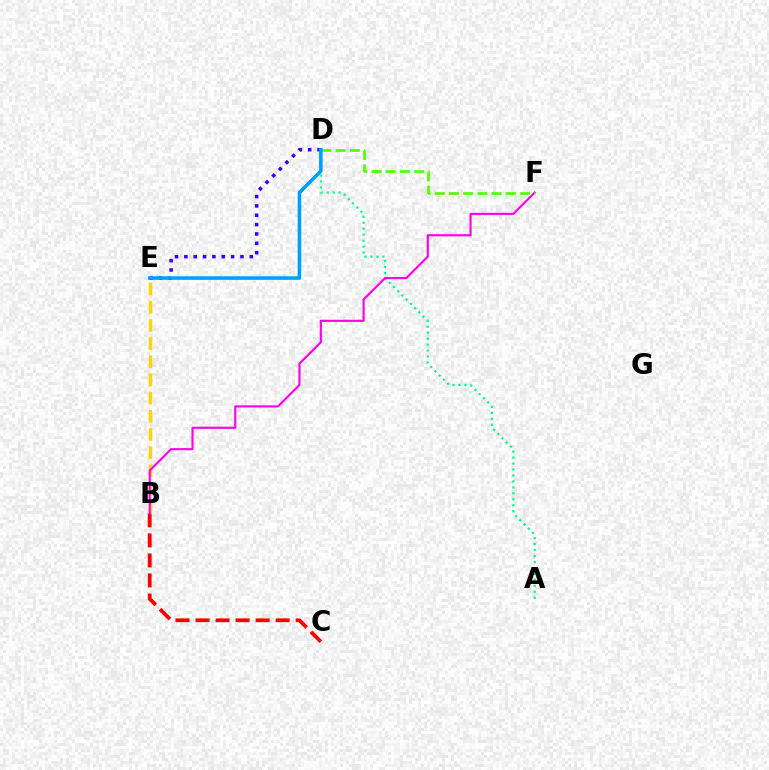{('B', 'C'): [{'color': '#ff0000', 'line_style': 'dashed', 'thickness': 2.72}], ('B', 'E'): [{'color': '#ffd500', 'line_style': 'dashed', 'thickness': 2.47}], ('A', 'D'): [{'color': '#00ff86', 'line_style': 'dotted', 'thickness': 1.62}], ('B', 'F'): [{'color': '#ff00ed', 'line_style': 'solid', 'thickness': 1.54}], ('D', 'E'): [{'color': '#3700ff', 'line_style': 'dotted', 'thickness': 2.54}, {'color': '#009eff', 'line_style': 'solid', 'thickness': 2.55}], ('D', 'F'): [{'color': '#4fff00', 'line_style': 'dashed', 'thickness': 1.93}]}